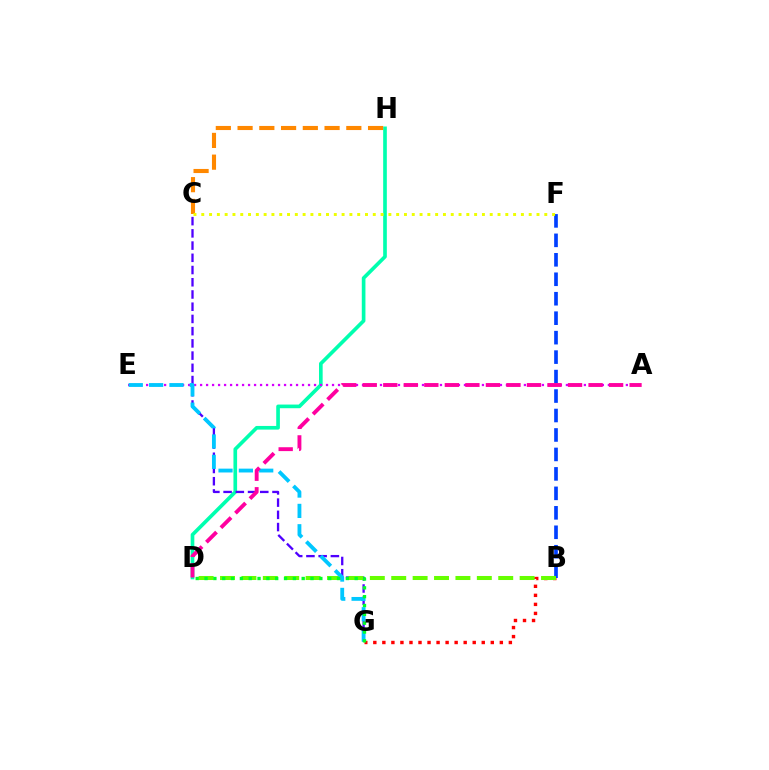{('D', 'H'): [{'color': '#00ffaf', 'line_style': 'solid', 'thickness': 2.63}], ('C', 'H'): [{'color': '#ff8800', 'line_style': 'dashed', 'thickness': 2.95}], ('C', 'G'): [{'color': '#4f00ff', 'line_style': 'dashed', 'thickness': 1.66}], ('B', 'G'): [{'color': '#ff0000', 'line_style': 'dotted', 'thickness': 2.46}], ('A', 'E'): [{'color': '#d600ff', 'line_style': 'dotted', 'thickness': 1.63}], ('B', 'F'): [{'color': '#003fff', 'line_style': 'dashed', 'thickness': 2.64}], ('B', 'D'): [{'color': '#66ff00', 'line_style': 'dashed', 'thickness': 2.91}], ('E', 'G'): [{'color': '#00c7ff', 'line_style': 'dashed', 'thickness': 2.76}], ('A', 'D'): [{'color': '#ff00a0', 'line_style': 'dashed', 'thickness': 2.79}], ('D', 'G'): [{'color': '#00ff27', 'line_style': 'dotted', 'thickness': 2.4}], ('C', 'F'): [{'color': '#eeff00', 'line_style': 'dotted', 'thickness': 2.12}]}